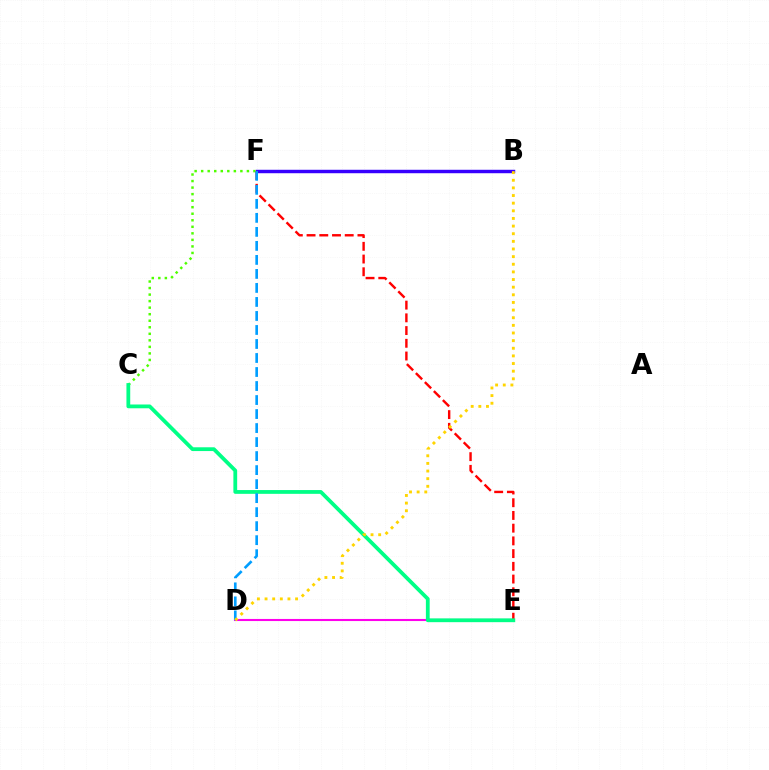{('B', 'F'): [{'color': '#3700ff', 'line_style': 'solid', 'thickness': 2.48}], ('D', 'E'): [{'color': '#ff00ed', 'line_style': 'solid', 'thickness': 1.51}], ('C', 'F'): [{'color': '#4fff00', 'line_style': 'dotted', 'thickness': 1.78}], ('E', 'F'): [{'color': '#ff0000', 'line_style': 'dashed', 'thickness': 1.73}], ('C', 'E'): [{'color': '#00ff86', 'line_style': 'solid', 'thickness': 2.72}], ('D', 'F'): [{'color': '#009eff', 'line_style': 'dashed', 'thickness': 1.9}], ('B', 'D'): [{'color': '#ffd500', 'line_style': 'dotted', 'thickness': 2.07}]}